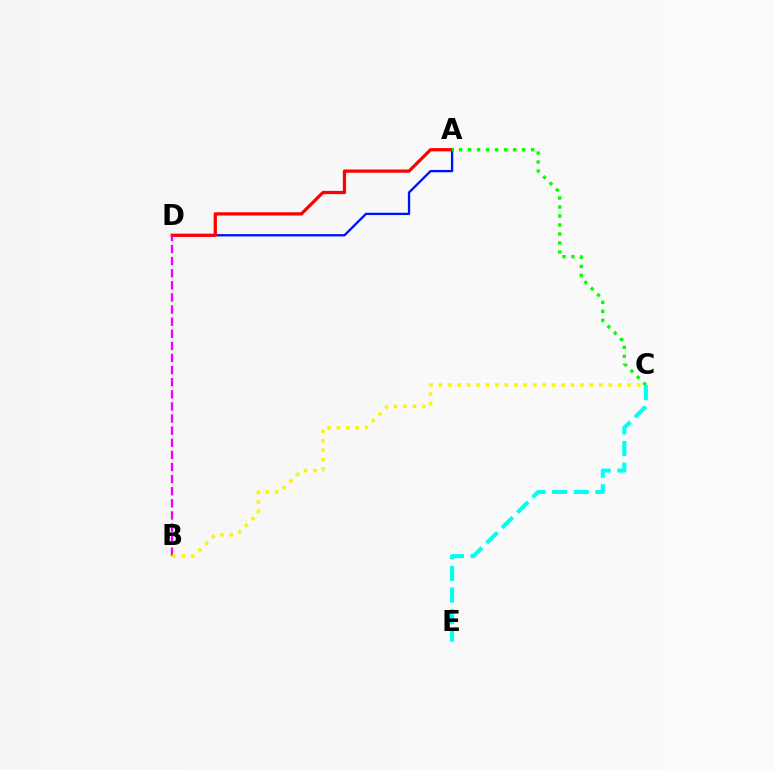{('A', 'D'): [{'color': '#0010ff', 'line_style': 'solid', 'thickness': 1.67}, {'color': '#ff0000', 'line_style': 'solid', 'thickness': 2.33}], ('B', 'D'): [{'color': '#ee00ff', 'line_style': 'dashed', 'thickness': 1.65}], ('A', 'C'): [{'color': '#08ff00', 'line_style': 'dotted', 'thickness': 2.44}], ('B', 'C'): [{'color': '#fcf500', 'line_style': 'dotted', 'thickness': 2.57}], ('C', 'E'): [{'color': '#00fff6', 'line_style': 'dashed', 'thickness': 2.94}]}